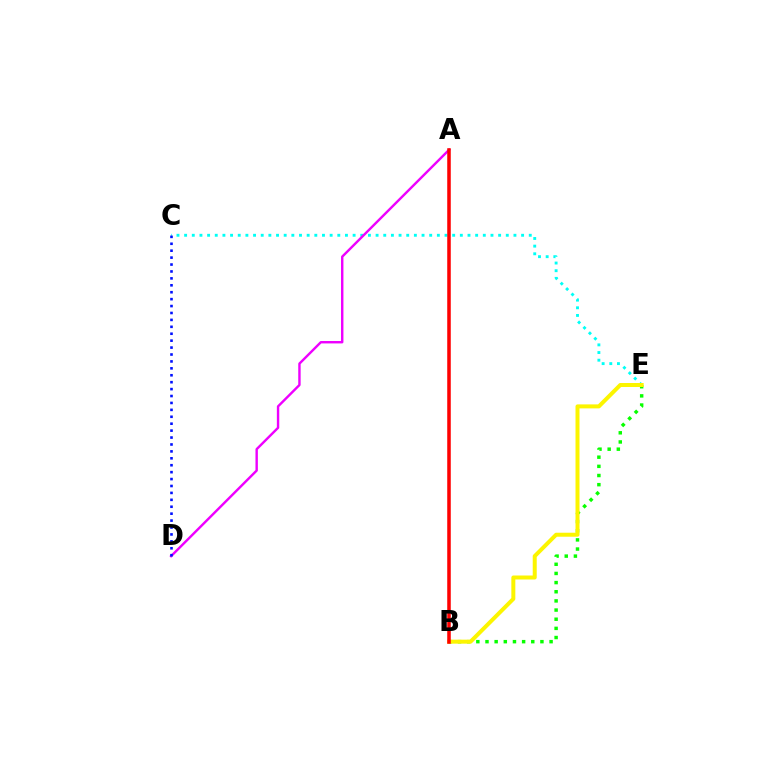{('B', 'E'): [{'color': '#08ff00', 'line_style': 'dotted', 'thickness': 2.49}, {'color': '#fcf500', 'line_style': 'solid', 'thickness': 2.88}], ('C', 'E'): [{'color': '#00fff6', 'line_style': 'dotted', 'thickness': 2.08}], ('A', 'D'): [{'color': '#ee00ff', 'line_style': 'solid', 'thickness': 1.73}], ('C', 'D'): [{'color': '#0010ff', 'line_style': 'dotted', 'thickness': 1.88}], ('A', 'B'): [{'color': '#ff0000', 'line_style': 'solid', 'thickness': 2.54}]}